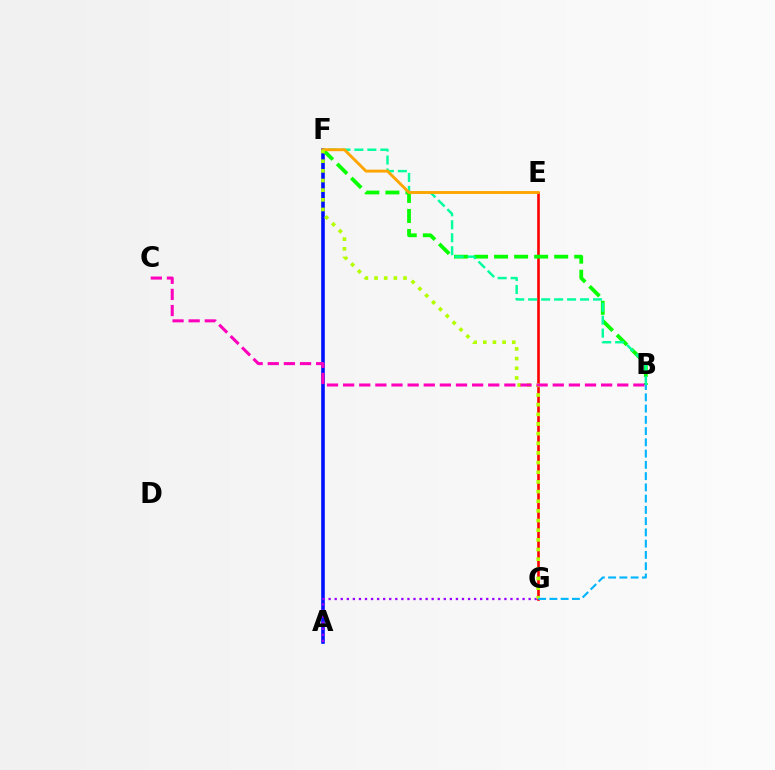{('A', 'F'): [{'color': '#0010ff', 'line_style': 'solid', 'thickness': 2.59}], ('A', 'G'): [{'color': '#9b00ff', 'line_style': 'dotted', 'thickness': 1.65}], ('E', 'G'): [{'color': '#ff0000', 'line_style': 'solid', 'thickness': 1.88}], ('B', 'F'): [{'color': '#08ff00', 'line_style': 'dashed', 'thickness': 2.72}, {'color': '#00ff9d', 'line_style': 'dashed', 'thickness': 1.76}], ('E', 'F'): [{'color': '#ffa500', 'line_style': 'solid', 'thickness': 2.08}], ('F', 'G'): [{'color': '#b3ff00', 'line_style': 'dotted', 'thickness': 2.62}], ('B', 'C'): [{'color': '#ff00bd', 'line_style': 'dashed', 'thickness': 2.19}], ('B', 'G'): [{'color': '#00b5ff', 'line_style': 'dashed', 'thickness': 1.53}]}